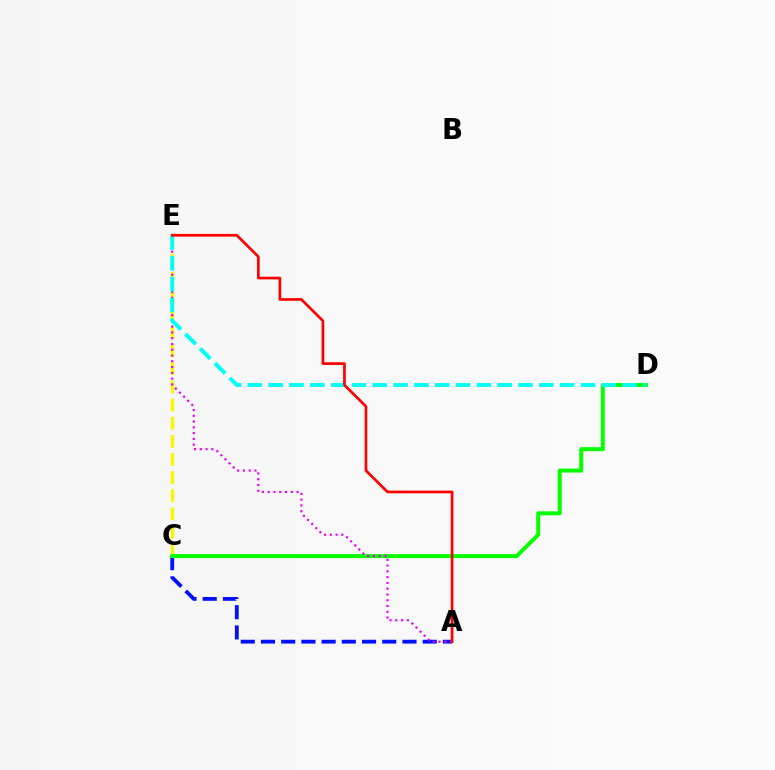{('C', 'E'): [{'color': '#fcf500', 'line_style': 'dashed', 'thickness': 2.46}], ('A', 'C'): [{'color': '#0010ff', 'line_style': 'dashed', 'thickness': 2.75}], ('C', 'D'): [{'color': '#08ff00', 'line_style': 'solid', 'thickness': 2.88}], ('A', 'E'): [{'color': '#ee00ff', 'line_style': 'dotted', 'thickness': 1.57}, {'color': '#ff0000', 'line_style': 'solid', 'thickness': 1.94}], ('D', 'E'): [{'color': '#00fff6', 'line_style': 'dashed', 'thickness': 2.83}]}